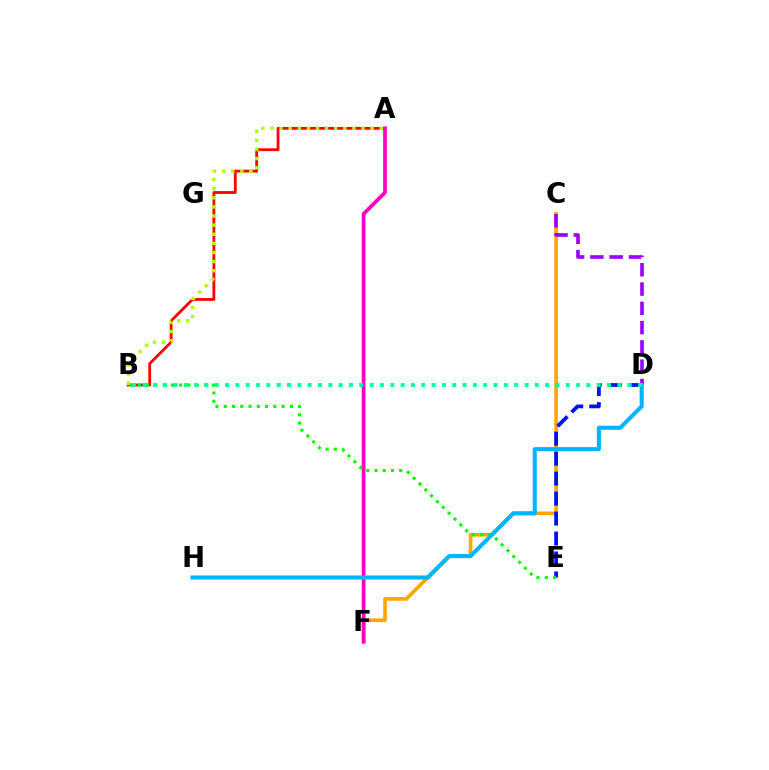{('A', 'B'): [{'color': '#ff0000', 'line_style': 'solid', 'thickness': 2.01}, {'color': '#b3ff00', 'line_style': 'dotted', 'thickness': 2.48}], ('C', 'F'): [{'color': '#ffa500', 'line_style': 'solid', 'thickness': 2.63}], ('D', 'E'): [{'color': '#0010ff', 'line_style': 'dashed', 'thickness': 2.71}], ('A', 'F'): [{'color': '#ff00bd', 'line_style': 'solid', 'thickness': 2.67}], ('C', 'D'): [{'color': '#9b00ff', 'line_style': 'dashed', 'thickness': 2.62}], ('B', 'E'): [{'color': '#08ff00', 'line_style': 'dotted', 'thickness': 2.24}], ('D', 'H'): [{'color': '#00b5ff', 'line_style': 'solid', 'thickness': 2.94}], ('B', 'D'): [{'color': '#00ff9d', 'line_style': 'dotted', 'thickness': 2.8}]}